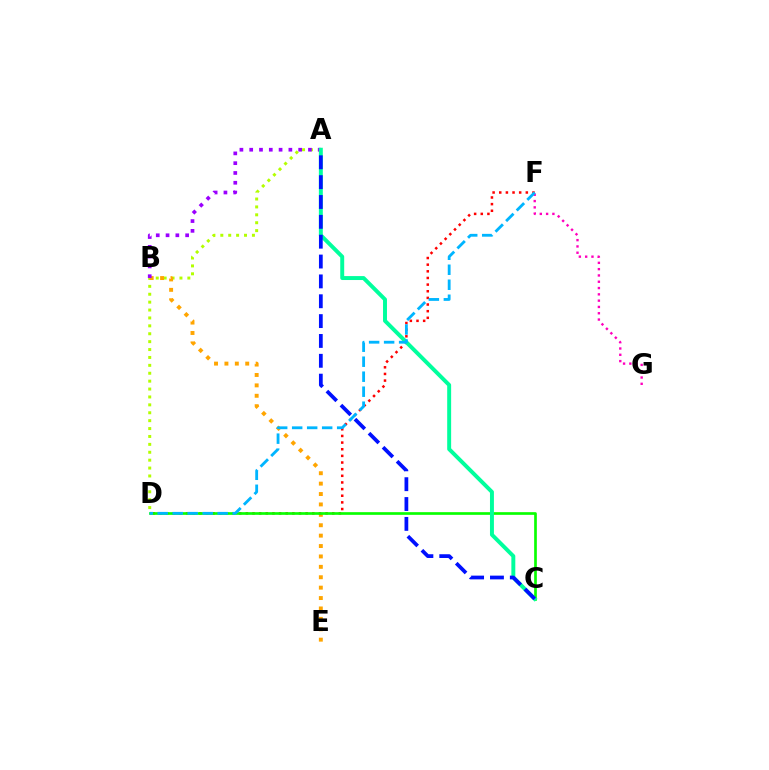{('F', 'G'): [{'color': '#ff00bd', 'line_style': 'dotted', 'thickness': 1.71}], ('A', 'D'): [{'color': '#b3ff00', 'line_style': 'dotted', 'thickness': 2.15}], ('B', 'E'): [{'color': '#ffa500', 'line_style': 'dotted', 'thickness': 2.83}], ('A', 'B'): [{'color': '#9b00ff', 'line_style': 'dotted', 'thickness': 2.66}], ('D', 'F'): [{'color': '#ff0000', 'line_style': 'dotted', 'thickness': 1.81}, {'color': '#00b5ff', 'line_style': 'dashed', 'thickness': 2.04}], ('C', 'D'): [{'color': '#08ff00', 'line_style': 'solid', 'thickness': 1.93}], ('A', 'C'): [{'color': '#00ff9d', 'line_style': 'solid', 'thickness': 2.84}, {'color': '#0010ff', 'line_style': 'dashed', 'thickness': 2.7}]}